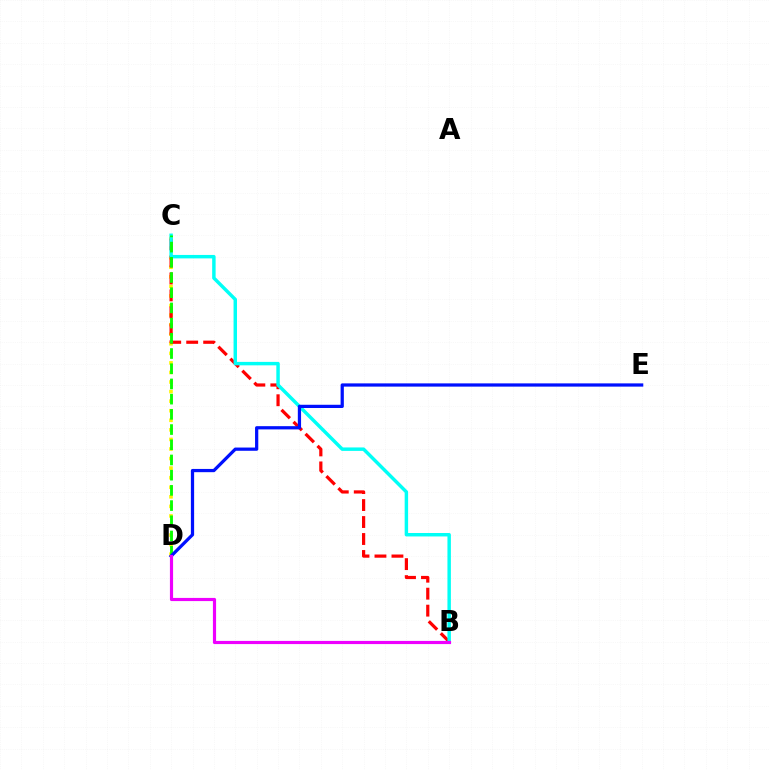{('C', 'D'): [{'color': '#fcf500', 'line_style': 'dotted', 'thickness': 2.6}, {'color': '#08ff00', 'line_style': 'dashed', 'thickness': 2.07}], ('B', 'C'): [{'color': '#ff0000', 'line_style': 'dashed', 'thickness': 2.31}, {'color': '#00fff6', 'line_style': 'solid', 'thickness': 2.48}], ('D', 'E'): [{'color': '#0010ff', 'line_style': 'solid', 'thickness': 2.33}], ('B', 'D'): [{'color': '#ee00ff', 'line_style': 'solid', 'thickness': 2.28}]}